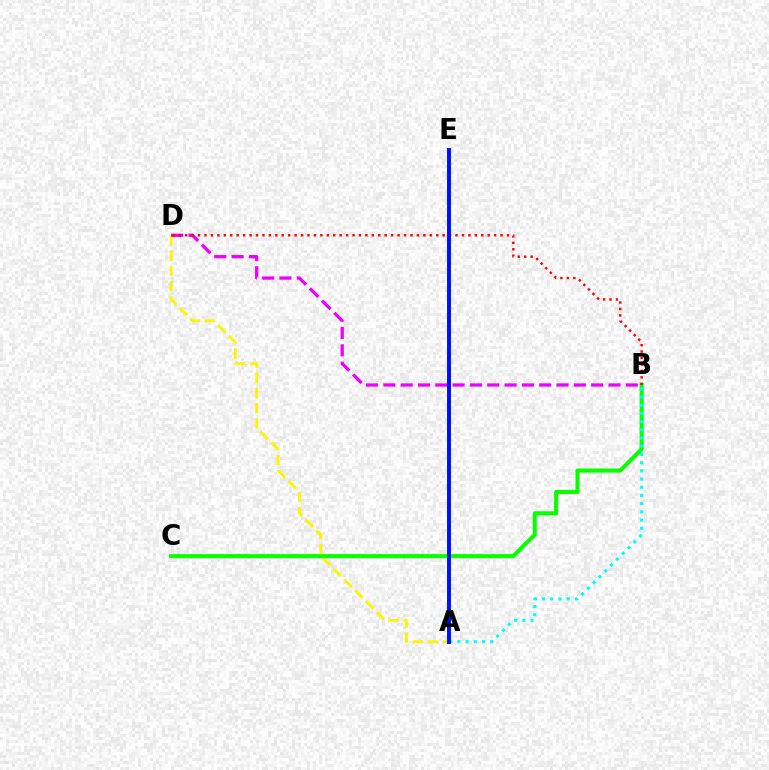{('A', 'D'): [{'color': '#fcf500', 'line_style': 'dashed', 'thickness': 2.07}], ('B', 'D'): [{'color': '#ee00ff', 'line_style': 'dashed', 'thickness': 2.35}, {'color': '#ff0000', 'line_style': 'dotted', 'thickness': 1.75}], ('B', 'C'): [{'color': '#08ff00', 'line_style': 'solid', 'thickness': 2.94}], ('A', 'B'): [{'color': '#00fff6', 'line_style': 'dotted', 'thickness': 2.23}], ('A', 'E'): [{'color': '#0010ff', 'line_style': 'solid', 'thickness': 2.84}]}